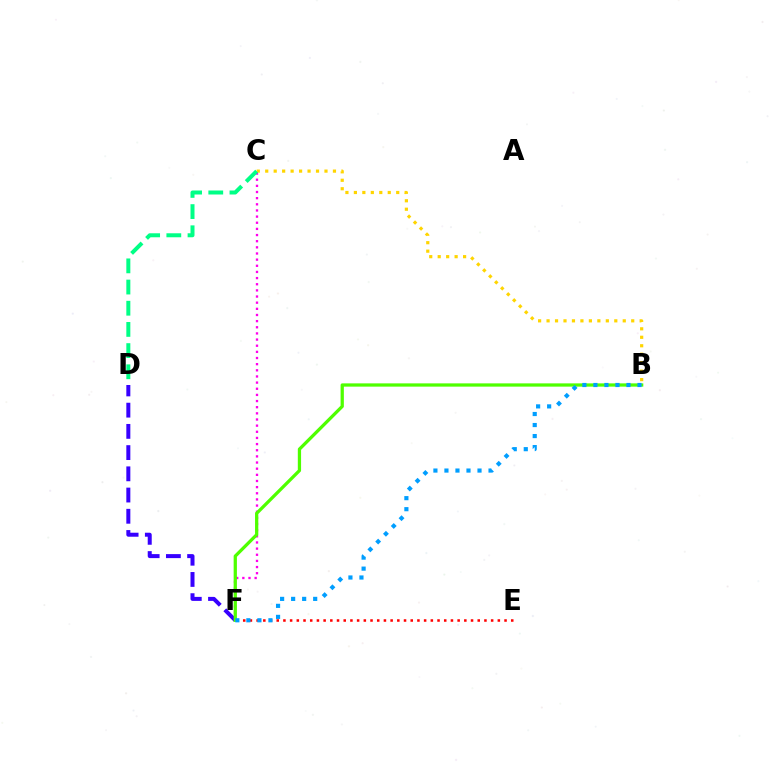{('C', 'F'): [{'color': '#ff00ed', 'line_style': 'dotted', 'thickness': 1.67}], ('B', 'C'): [{'color': '#ffd500', 'line_style': 'dotted', 'thickness': 2.3}], ('D', 'F'): [{'color': '#3700ff', 'line_style': 'dashed', 'thickness': 2.88}], ('E', 'F'): [{'color': '#ff0000', 'line_style': 'dotted', 'thickness': 1.82}], ('B', 'F'): [{'color': '#4fff00', 'line_style': 'solid', 'thickness': 2.35}, {'color': '#009eff', 'line_style': 'dotted', 'thickness': 3.0}], ('C', 'D'): [{'color': '#00ff86', 'line_style': 'dashed', 'thickness': 2.88}]}